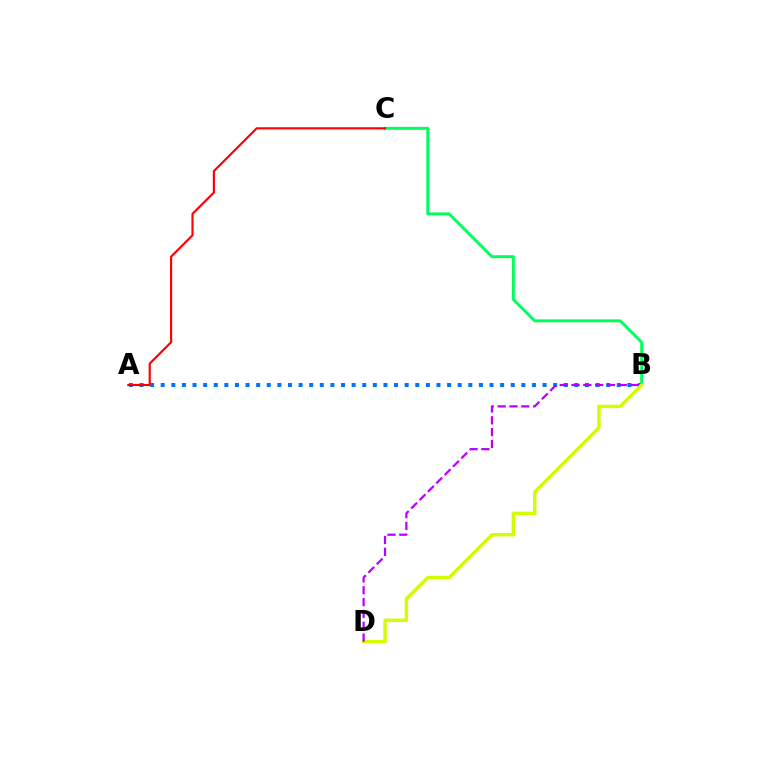{('B', 'C'): [{'color': '#00ff5c', 'line_style': 'solid', 'thickness': 2.11}], ('A', 'B'): [{'color': '#0074ff', 'line_style': 'dotted', 'thickness': 2.88}], ('B', 'D'): [{'color': '#d1ff00', 'line_style': 'solid', 'thickness': 2.46}, {'color': '#b900ff', 'line_style': 'dashed', 'thickness': 1.61}], ('A', 'C'): [{'color': '#ff0000', 'line_style': 'solid', 'thickness': 1.56}]}